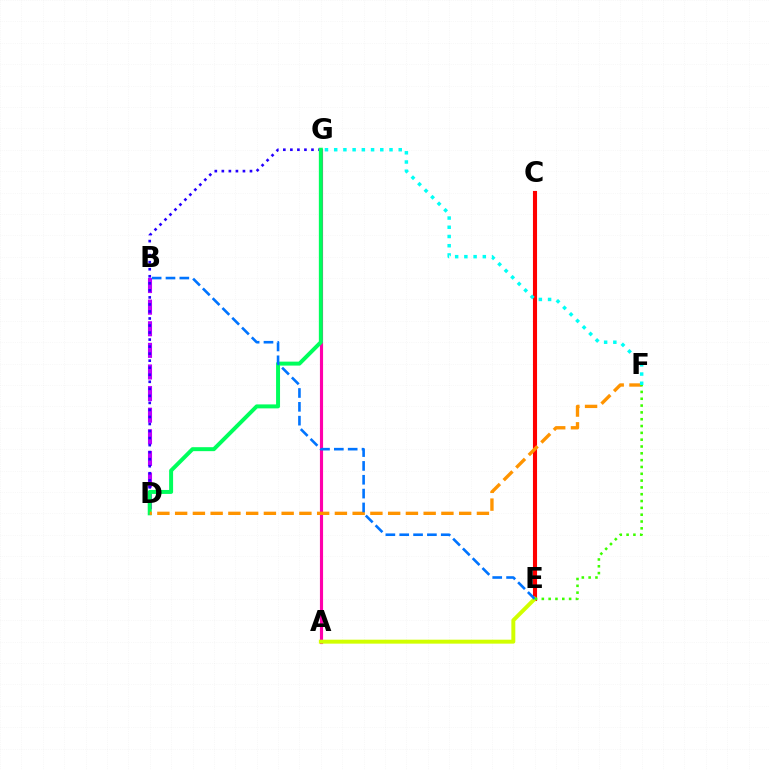{('B', 'D'): [{'color': '#b900ff', 'line_style': 'dashed', 'thickness': 2.94}], ('D', 'G'): [{'color': '#2500ff', 'line_style': 'dotted', 'thickness': 1.91}, {'color': '#00ff5c', 'line_style': 'solid', 'thickness': 2.86}], ('A', 'G'): [{'color': '#ff00ac', 'line_style': 'solid', 'thickness': 2.26}], ('C', 'E'): [{'color': '#ff0000', 'line_style': 'solid', 'thickness': 2.95}], ('D', 'F'): [{'color': '#ff9400', 'line_style': 'dashed', 'thickness': 2.41}], ('A', 'E'): [{'color': '#d1ff00', 'line_style': 'solid', 'thickness': 2.85}], ('B', 'E'): [{'color': '#0074ff', 'line_style': 'dashed', 'thickness': 1.88}], ('F', 'G'): [{'color': '#00fff6', 'line_style': 'dotted', 'thickness': 2.51}], ('E', 'F'): [{'color': '#3dff00', 'line_style': 'dotted', 'thickness': 1.85}]}